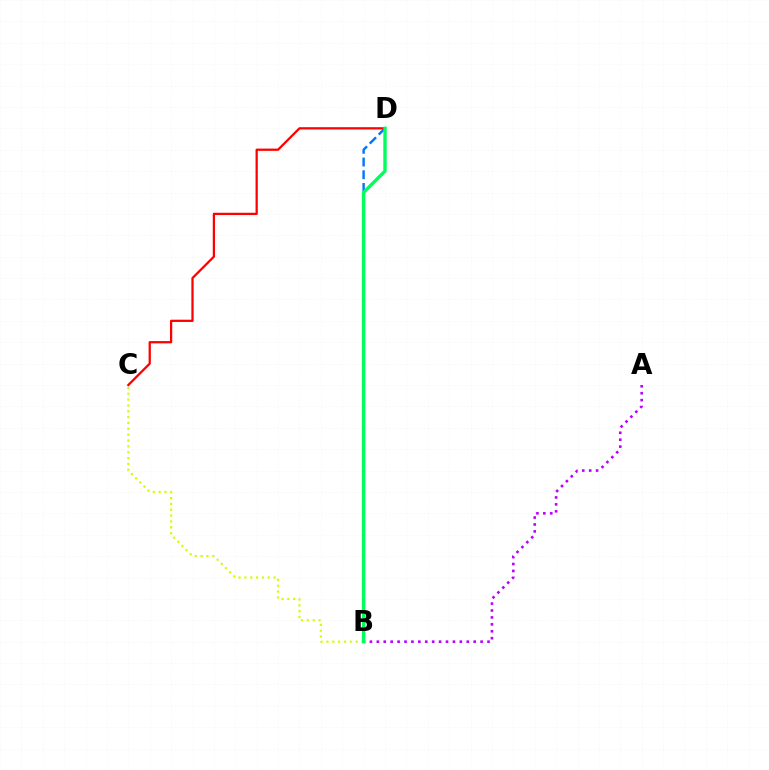{('A', 'B'): [{'color': '#b900ff', 'line_style': 'dotted', 'thickness': 1.88}], ('B', 'D'): [{'color': '#0074ff', 'line_style': 'dashed', 'thickness': 1.73}, {'color': '#00ff5c', 'line_style': 'solid', 'thickness': 2.45}], ('B', 'C'): [{'color': '#d1ff00', 'line_style': 'dotted', 'thickness': 1.59}], ('C', 'D'): [{'color': '#ff0000', 'line_style': 'solid', 'thickness': 1.63}]}